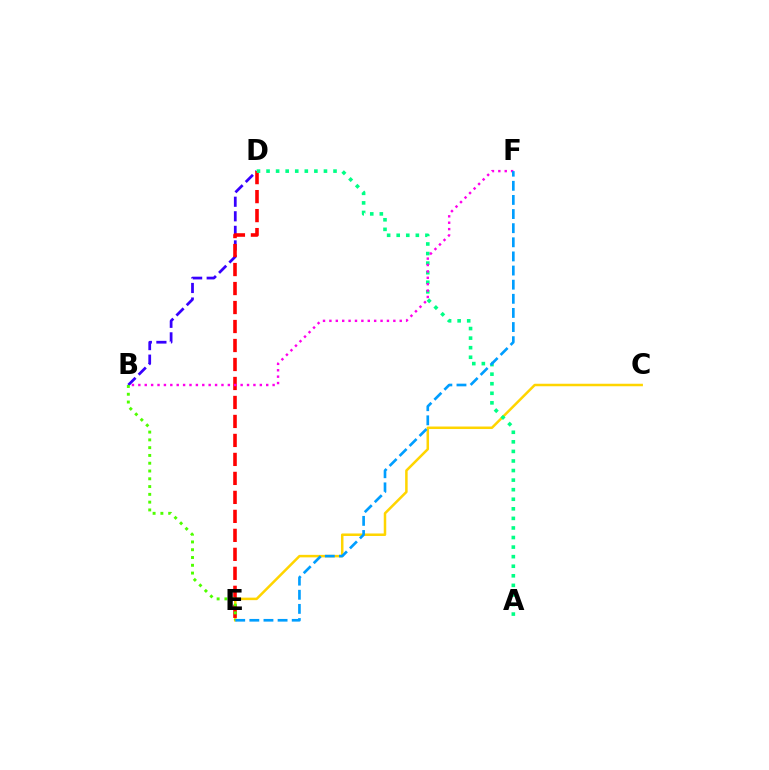{('B', 'D'): [{'color': '#3700ff', 'line_style': 'dashed', 'thickness': 1.98}], ('C', 'E'): [{'color': '#ffd500', 'line_style': 'solid', 'thickness': 1.81}], ('D', 'E'): [{'color': '#ff0000', 'line_style': 'dashed', 'thickness': 2.58}], ('B', 'E'): [{'color': '#4fff00', 'line_style': 'dotted', 'thickness': 2.11}], ('A', 'D'): [{'color': '#00ff86', 'line_style': 'dotted', 'thickness': 2.6}], ('B', 'F'): [{'color': '#ff00ed', 'line_style': 'dotted', 'thickness': 1.74}], ('E', 'F'): [{'color': '#009eff', 'line_style': 'dashed', 'thickness': 1.92}]}